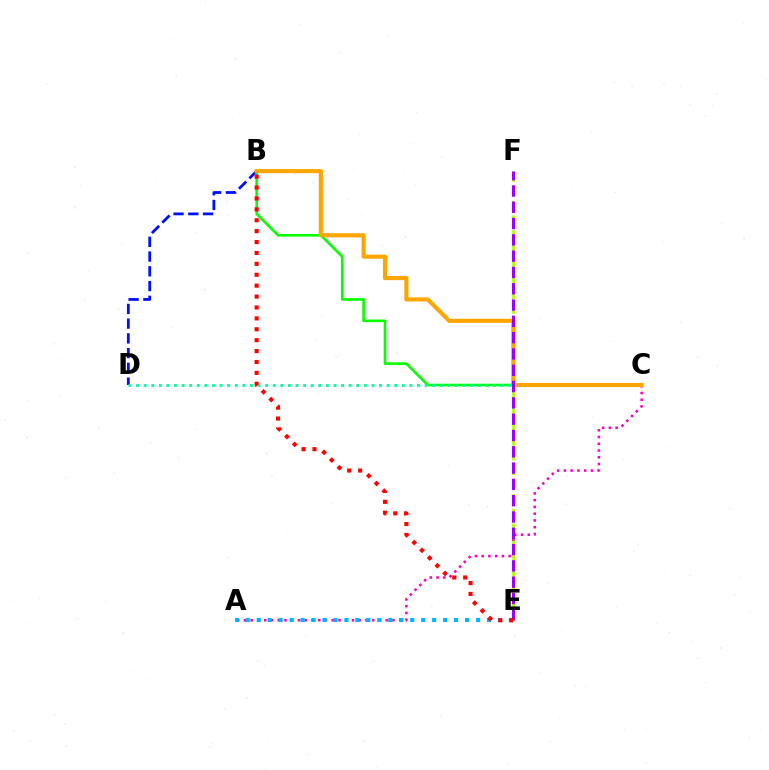{('E', 'F'): [{'color': '#b3ff00', 'line_style': 'dashed', 'thickness': 1.99}, {'color': '#9b00ff', 'line_style': 'dashed', 'thickness': 2.21}], ('B', 'D'): [{'color': '#0010ff', 'line_style': 'dashed', 'thickness': 2.0}], ('A', 'C'): [{'color': '#ff00bd', 'line_style': 'dotted', 'thickness': 1.83}], ('B', 'C'): [{'color': '#08ff00', 'line_style': 'solid', 'thickness': 1.89}, {'color': '#ffa500', 'line_style': 'solid', 'thickness': 2.97}], ('C', 'D'): [{'color': '#00ff9d', 'line_style': 'dotted', 'thickness': 2.06}], ('A', 'E'): [{'color': '#00b5ff', 'line_style': 'dotted', 'thickness': 2.98}], ('B', 'E'): [{'color': '#ff0000', 'line_style': 'dotted', 'thickness': 2.96}]}